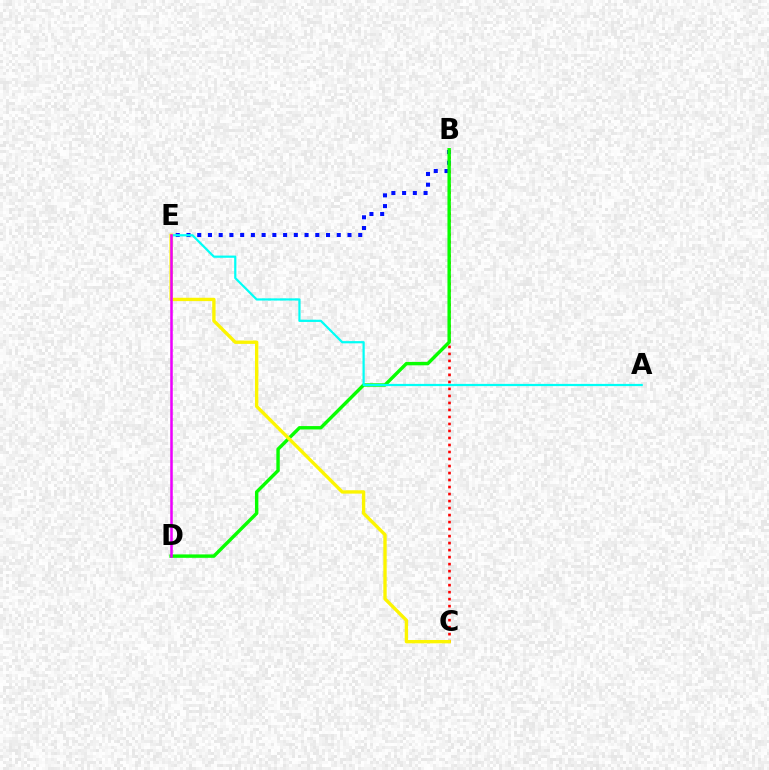{('B', 'E'): [{'color': '#0010ff', 'line_style': 'dotted', 'thickness': 2.92}], ('B', 'C'): [{'color': '#ff0000', 'line_style': 'dotted', 'thickness': 1.9}], ('B', 'D'): [{'color': '#08ff00', 'line_style': 'solid', 'thickness': 2.45}], ('A', 'E'): [{'color': '#00fff6', 'line_style': 'solid', 'thickness': 1.6}], ('C', 'E'): [{'color': '#fcf500', 'line_style': 'solid', 'thickness': 2.41}], ('D', 'E'): [{'color': '#ee00ff', 'line_style': 'solid', 'thickness': 1.83}]}